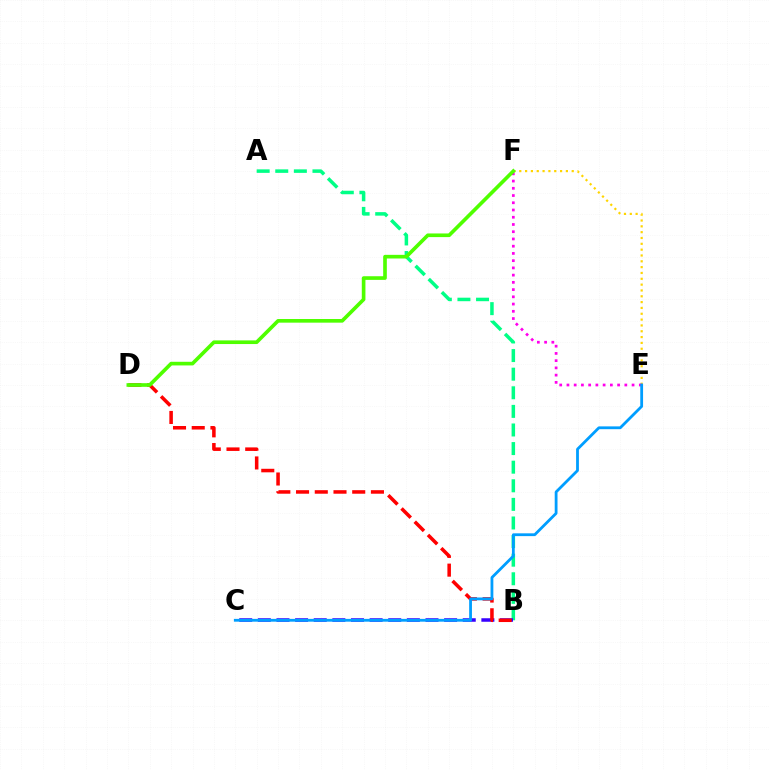{('E', 'F'): [{'color': '#ffd500', 'line_style': 'dotted', 'thickness': 1.58}, {'color': '#ff00ed', 'line_style': 'dotted', 'thickness': 1.97}], ('A', 'B'): [{'color': '#00ff86', 'line_style': 'dashed', 'thickness': 2.53}], ('B', 'C'): [{'color': '#3700ff', 'line_style': 'dashed', 'thickness': 2.53}], ('B', 'D'): [{'color': '#ff0000', 'line_style': 'dashed', 'thickness': 2.54}], ('D', 'F'): [{'color': '#4fff00', 'line_style': 'solid', 'thickness': 2.63}], ('C', 'E'): [{'color': '#009eff', 'line_style': 'solid', 'thickness': 2.01}]}